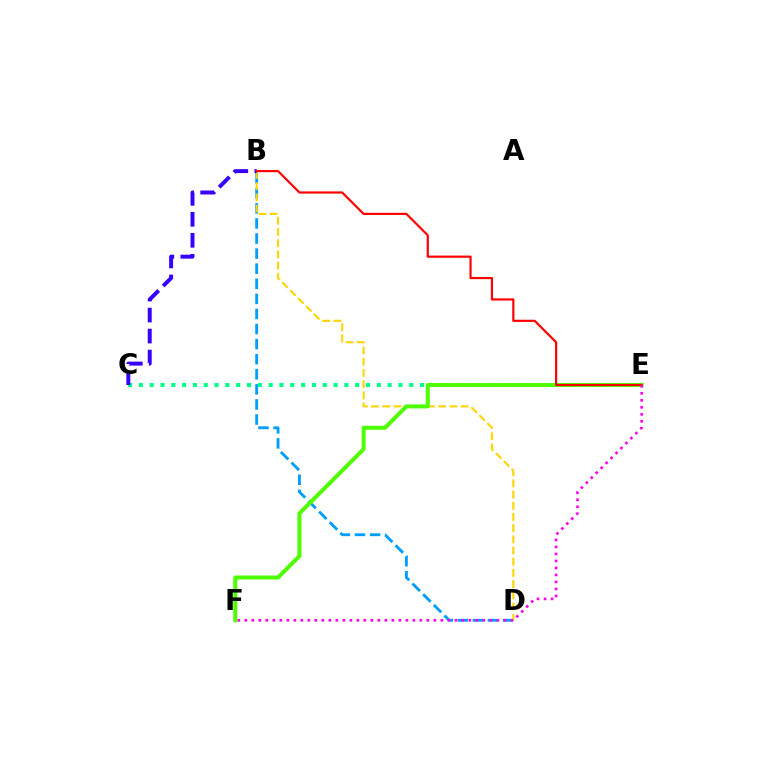{('B', 'D'): [{'color': '#009eff', 'line_style': 'dashed', 'thickness': 2.05}, {'color': '#ffd500', 'line_style': 'dashed', 'thickness': 1.52}], ('C', 'E'): [{'color': '#00ff86', 'line_style': 'dotted', 'thickness': 2.94}], ('B', 'C'): [{'color': '#3700ff', 'line_style': 'dashed', 'thickness': 2.85}], ('E', 'F'): [{'color': '#4fff00', 'line_style': 'solid', 'thickness': 2.9}, {'color': '#ff00ed', 'line_style': 'dotted', 'thickness': 1.9}], ('B', 'E'): [{'color': '#ff0000', 'line_style': 'solid', 'thickness': 1.57}]}